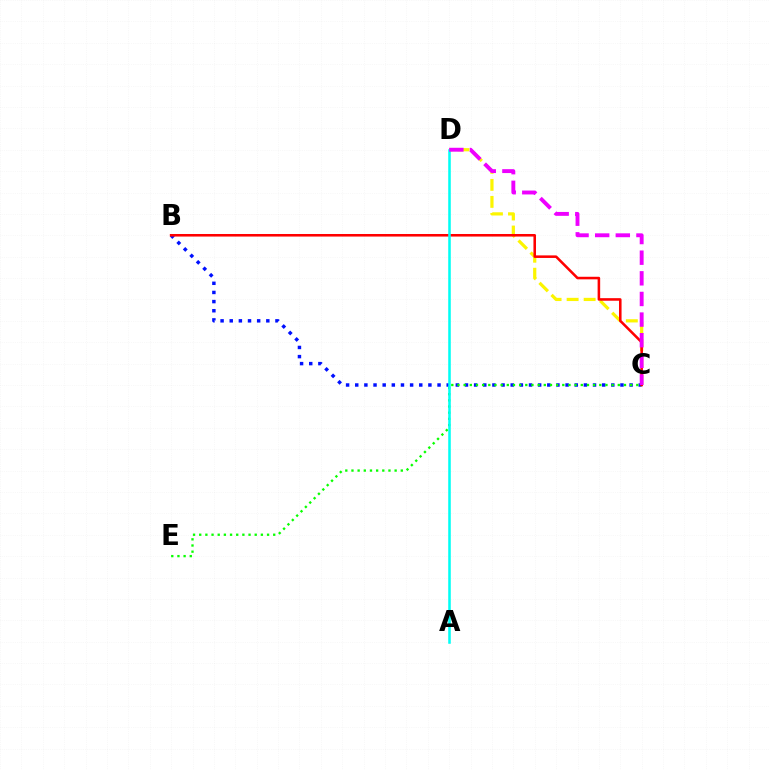{('B', 'C'): [{'color': '#0010ff', 'line_style': 'dotted', 'thickness': 2.48}, {'color': '#ff0000', 'line_style': 'solid', 'thickness': 1.85}], ('C', 'E'): [{'color': '#08ff00', 'line_style': 'dotted', 'thickness': 1.68}], ('C', 'D'): [{'color': '#fcf500', 'line_style': 'dashed', 'thickness': 2.31}, {'color': '#ee00ff', 'line_style': 'dashed', 'thickness': 2.8}], ('A', 'D'): [{'color': '#00fff6', 'line_style': 'solid', 'thickness': 1.84}]}